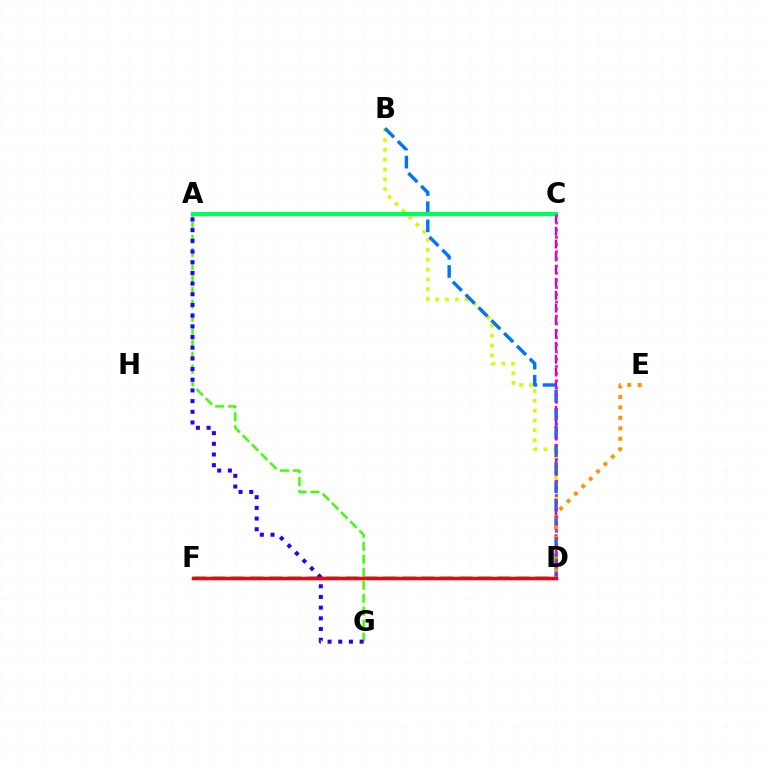{('C', 'D'): [{'color': '#b900ff', 'line_style': 'dashed', 'thickness': 1.74}, {'color': '#ff00ac', 'line_style': 'dotted', 'thickness': 1.95}], ('B', 'D'): [{'color': '#d1ff00', 'line_style': 'dotted', 'thickness': 2.67}, {'color': '#0074ff', 'line_style': 'dashed', 'thickness': 2.47}], ('A', 'G'): [{'color': '#3dff00', 'line_style': 'dashed', 'thickness': 1.76}, {'color': '#2500ff', 'line_style': 'dotted', 'thickness': 2.9}], ('D', 'E'): [{'color': '#ff9400', 'line_style': 'dotted', 'thickness': 2.84}], ('D', 'F'): [{'color': '#00fff6', 'line_style': 'dashed', 'thickness': 2.58}, {'color': '#ff0000', 'line_style': 'solid', 'thickness': 2.52}], ('A', 'C'): [{'color': '#00ff5c', 'line_style': 'solid', 'thickness': 2.99}]}